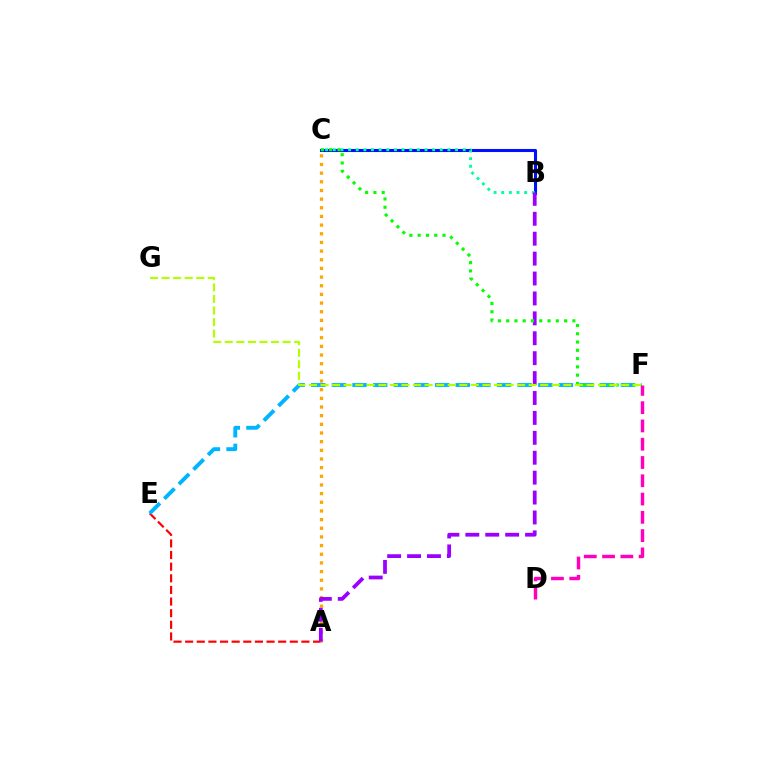{('B', 'C'): [{'color': '#0010ff', 'line_style': 'solid', 'thickness': 2.21}, {'color': '#00ff9d', 'line_style': 'dotted', 'thickness': 2.08}], ('A', 'E'): [{'color': '#ff0000', 'line_style': 'dashed', 'thickness': 1.58}], ('A', 'C'): [{'color': '#ffa500', 'line_style': 'dotted', 'thickness': 2.35}], ('E', 'F'): [{'color': '#00b5ff', 'line_style': 'dashed', 'thickness': 2.8}], ('A', 'B'): [{'color': '#9b00ff', 'line_style': 'dashed', 'thickness': 2.71}], ('C', 'F'): [{'color': '#08ff00', 'line_style': 'dotted', 'thickness': 2.25}], ('D', 'F'): [{'color': '#ff00bd', 'line_style': 'dashed', 'thickness': 2.48}], ('F', 'G'): [{'color': '#b3ff00', 'line_style': 'dashed', 'thickness': 1.57}]}